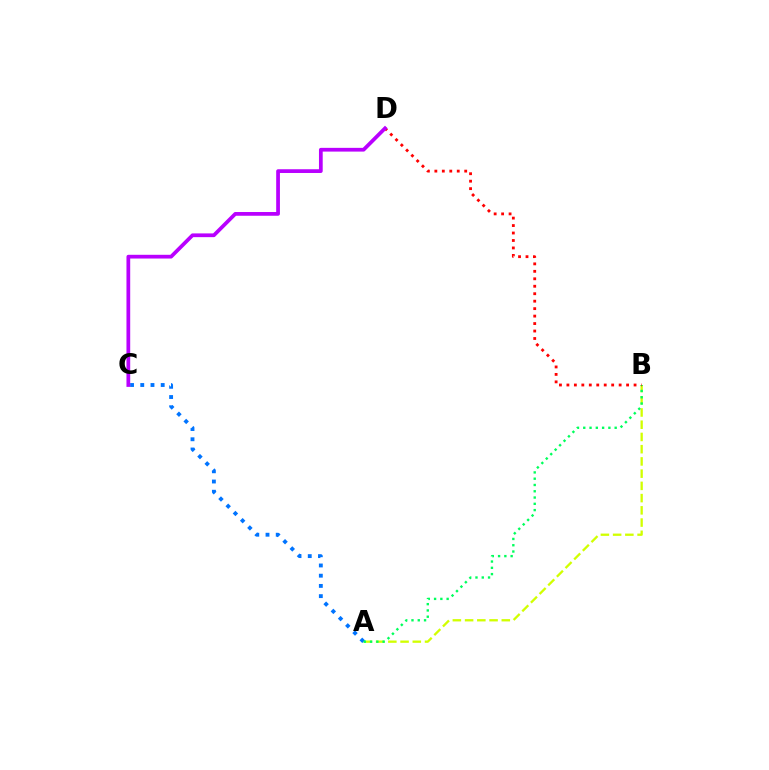{('A', 'B'): [{'color': '#d1ff00', 'line_style': 'dashed', 'thickness': 1.66}, {'color': '#00ff5c', 'line_style': 'dotted', 'thickness': 1.71}], ('A', 'C'): [{'color': '#0074ff', 'line_style': 'dotted', 'thickness': 2.78}], ('B', 'D'): [{'color': '#ff0000', 'line_style': 'dotted', 'thickness': 2.03}], ('C', 'D'): [{'color': '#b900ff', 'line_style': 'solid', 'thickness': 2.69}]}